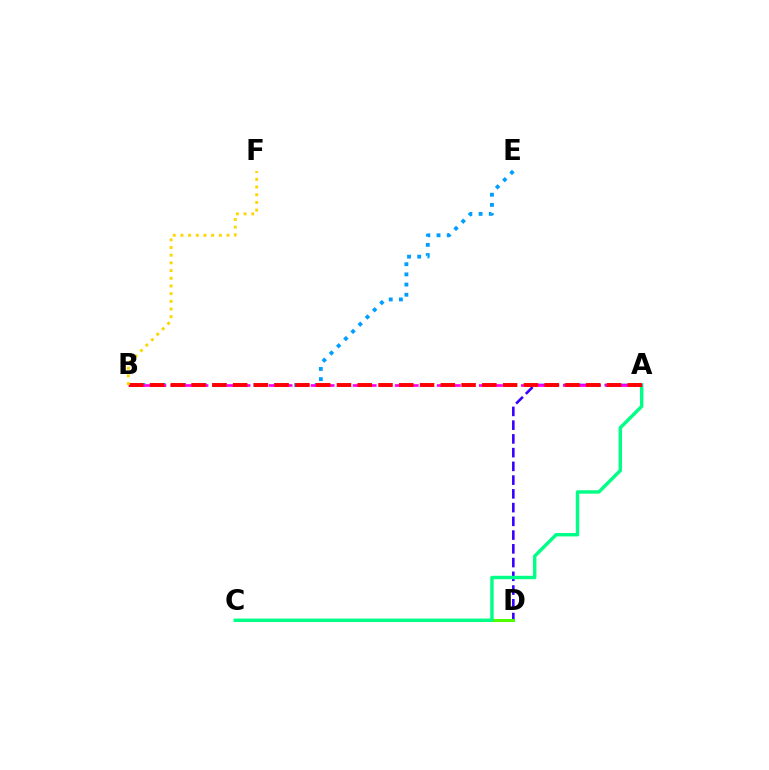{('B', 'E'): [{'color': '#009eff', 'line_style': 'dotted', 'thickness': 2.77}], ('A', 'D'): [{'color': '#3700ff', 'line_style': 'dashed', 'thickness': 1.87}], ('C', 'D'): [{'color': '#4fff00', 'line_style': 'solid', 'thickness': 2.18}], ('A', 'C'): [{'color': '#00ff86', 'line_style': 'solid', 'thickness': 2.46}], ('A', 'B'): [{'color': '#ff00ed', 'line_style': 'dashed', 'thickness': 1.9}, {'color': '#ff0000', 'line_style': 'dashed', 'thickness': 2.82}], ('B', 'F'): [{'color': '#ffd500', 'line_style': 'dotted', 'thickness': 2.09}]}